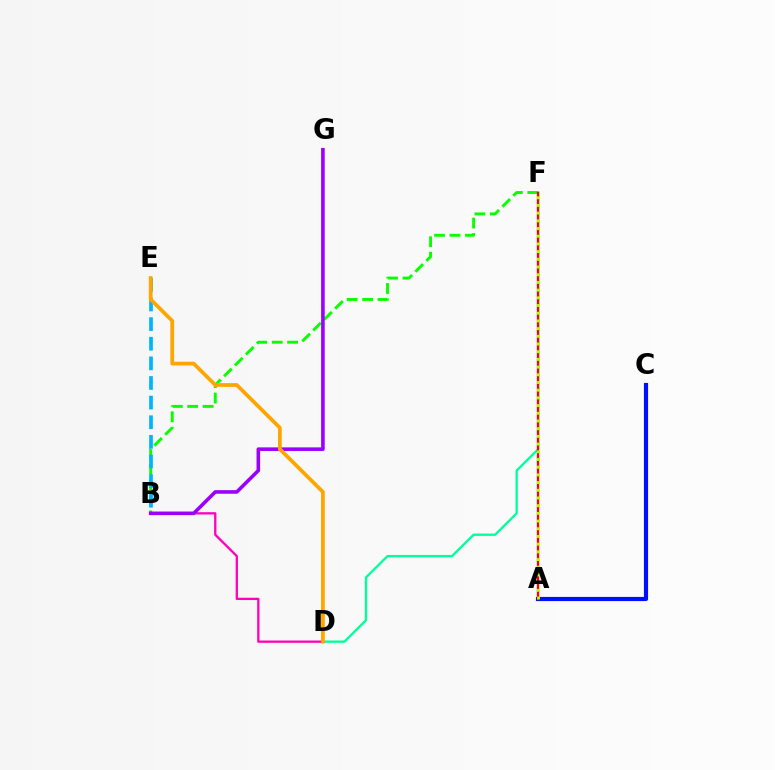{('A', 'C'): [{'color': '#0010ff', 'line_style': 'solid', 'thickness': 2.99}], ('B', 'F'): [{'color': '#08ff00', 'line_style': 'dashed', 'thickness': 2.1}], ('B', 'D'): [{'color': '#ff00bd', 'line_style': 'solid', 'thickness': 1.65}], ('D', 'F'): [{'color': '#00ff9d', 'line_style': 'solid', 'thickness': 1.68}], ('B', 'G'): [{'color': '#9b00ff', 'line_style': 'solid', 'thickness': 2.59}], ('B', 'E'): [{'color': '#00b5ff', 'line_style': 'dashed', 'thickness': 2.67}], ('A', 'F'): [{'color': '#ff0000', 'line_style': 'solid', 'thickness': 1.64}, {'color': '#b3ff00', 'line_style': 'dotted', 'thickness': 2.09}], ('D', 'E'): [{'color': '#ffa500', 'line_style': 'solid', 'thickness': 2.7}]}